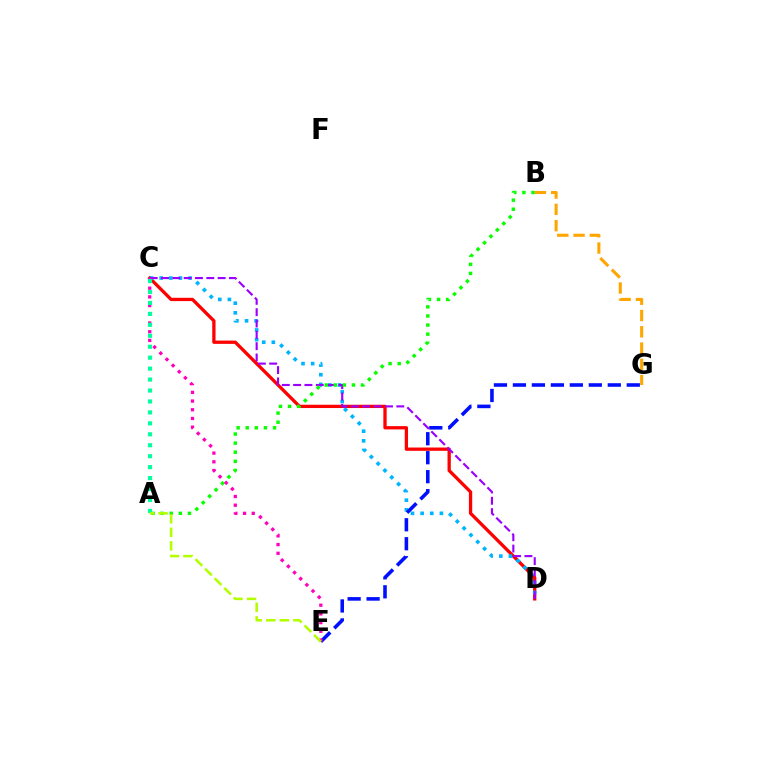{('B', 'G'): [{'color': '#ffa500', 'line_style': 'dashed', 'thickness': 2.21}], ('C', 'D'): [{'color': '#ff0000', 'line_style': 'solid', 'thickness': 2.37}, {'color': '#00b5ff', 'line_style': 'dotted', 'thickness': 2.62}, {'color': '#9b00ff', 'line_style': 'dashed', 'thickness': 1.54}], ('E', 'G'): [{'color': '#0010ff', 'line_style': 'dashed', 'thickness': 2.58}], ('A', 'B'): [{'color': '#08ff00', 'line_style': 'dotted', 'thickness': 2.47}], ('C', 'E'): [{'color': '#ff00bd', 'line_style': 'dotted', 'thickness': 2.37}], ('A', 'C'): [{'color': '#00ff9d', 'line_style': 'dotted', 'thickness': 2.97}], ('A', 'E'): [{'color': '#b3ff00', 'line_style': 'dashed', 'thickness': 1.84}]}